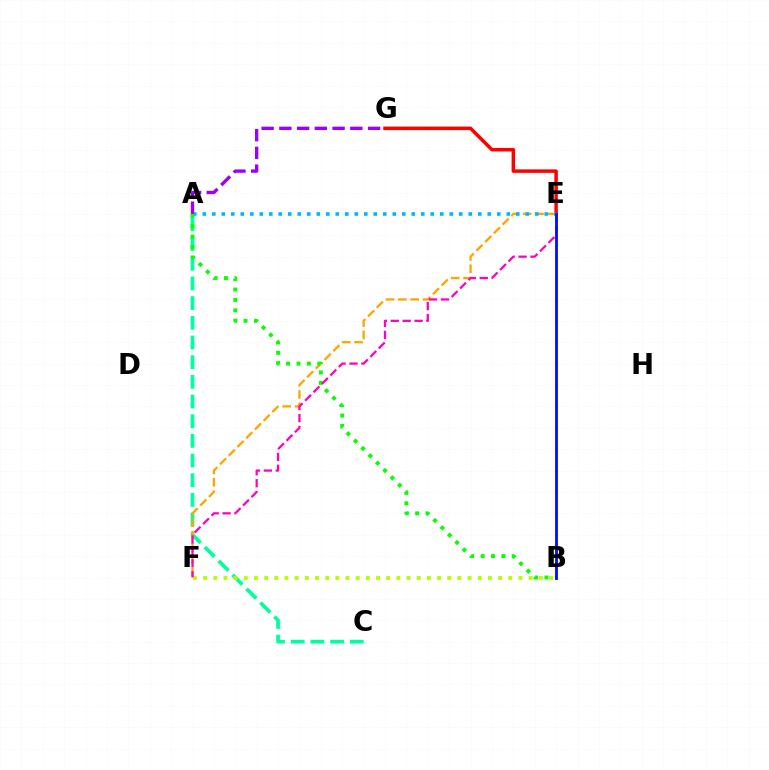{('A', 'C'): [{'color': '#00ff9d', 'line_style': 'dashed', 'thickness': 2.67}], ('B', 'F'): [{'color': '#b3ff00', 'line_style': 'dotted', 'thickness': 2.76}], ('E', 'G'): [{'color': '#ff0000', 'line_style': 'solid', 'thickness': 2.52}], ('E', 'F'): [{'color': '#ffa500', 'line_style': 'dashed', 'thickness': 1.68}, {'color': '#ff00bd', 'line_style': 'dashed', 'thickness': 1.62}], ('A', 'E'): [{'color': '#00b5ff', 'line_style': 'dotted', 'thickness': 2.58}], ('A', 'B'): [{'color': '#08ff00', 'line_style': 'dotted', 'thickness': 2.82}], ('A', 'G'): [{'color': '#9b00ff', 'line_style': 'dashed', 'thickness': 2.41}], ('B', 'E'): [{'color': '#0010ff', 'line_style': 'solid', 'thickness': 2.04}]}